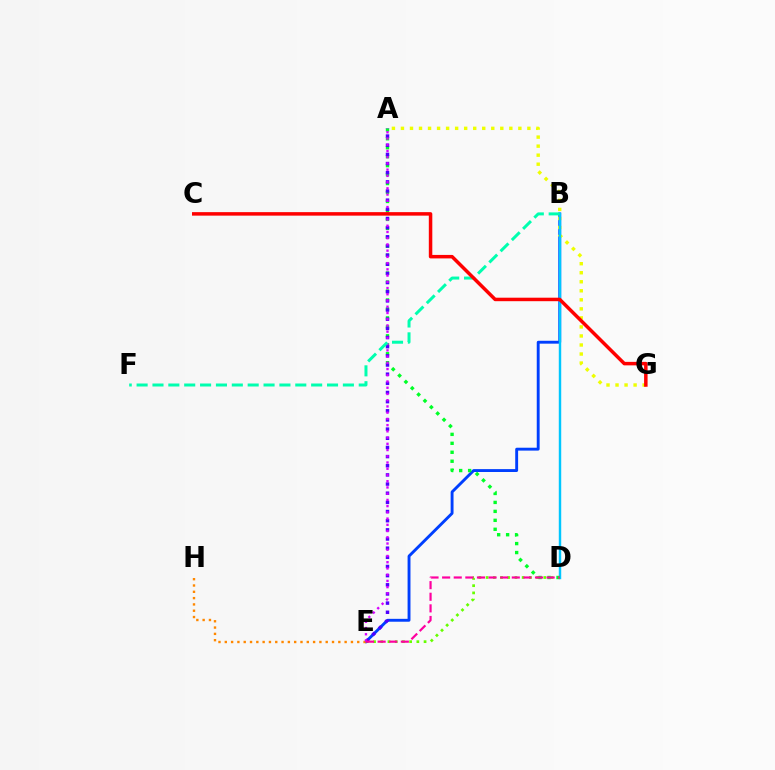{('D', 'E'): [{'color': '#66ff00', 'line_style': 'dotted', 'thickness': 1.96}, {'color': '#ff00a0', 'line_style': 'dashed', 'thickness': 1.58}], ('B', 'E'): [{'color': '#003fff', 'line_style': 'solid', 'thickness': 2.08}], ('A', 'G'): [{'color': '#eeff00', 'line_style': 'dotted', 'thickness': 2.45}], ('E', 'H'): [{'color': '#ff8800', 'line_style': 'dotted', 'thickness': 1.71}], ('B', 'D'): [{'color': '#00c7ff', 'line_style': 'solid', 'thickness': 1.75}], ('A', 'D'): [{'color': '#00ff27', 'line_style': 'dotted', 'thickness': 2.43}], ('A', 'E'): [{'color': '#4f00ff', 'line_style': 'dotted', 'thickness': 2.49}, {'color': '#d600ff', 'line_style': 'dotted', 'thickness': 1.69}], ('B', 'F'): [{'color': '#00ffaf', 'line_style': 'dashed', 'thickness': 2.16}], ('C', 'G'): [{'color': '#ff0000', 'line_style': 'solid', 'thickness': 2.52}]}